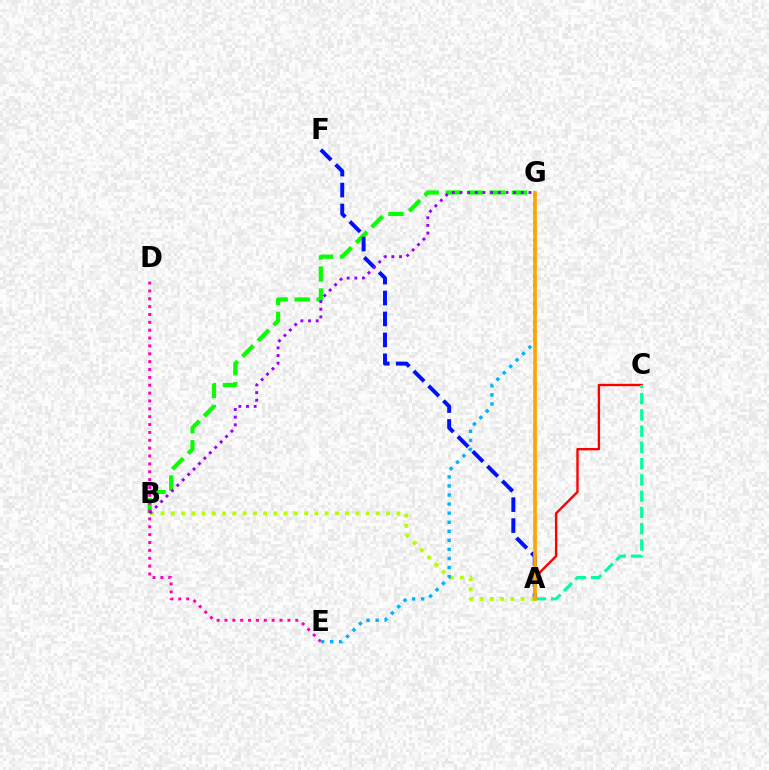{('A', 'C'): [{'color': '#ff0000', 'line_style': 'solid', 'thickness': 1.71}, {'color': '#00ff9d', 'line_style': 'dashed', 'thickness': 2.21}], ('B', 'G'): [{'color': '#08ff00', 'line_style': 'dashed', 'thickness': 2.99}, {'color': '#9b00ff', 'line_style': 'dotted', 'thickness': 2.08}], ('A', 'F'): [{'color': '#0010ff', 'line_style': 'dashed', 'thickness': 2.85}], ('A', 'B'): [{'color': '#b3ff00', 'line_style': 'dotted', 'thickness': 2.79}], ('D', 'E'): [{'color': '#ff00bd', 'line_style': 'dotted', 'thickness': 2.14}], ('E', 'G'): [{'color': '#00b5ff', 'line_style': 'dotted', 'thickness': 2.46}], ('A', 'G'): [{'color': '#ffa500', 'line_style': 'solid', 'thickness': 2.61}]}